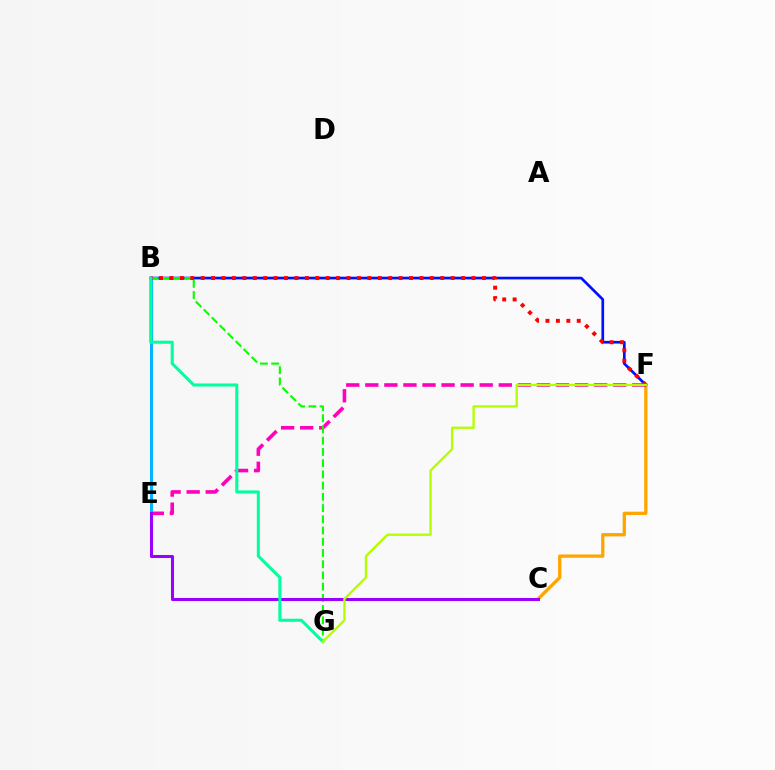{('C', 'F'): [{'color': '#ffa500', 'line_style': 'solid', 'thickness': 2.38}], ('E', 'F'): [{'color': '#ff00bd', 'line_style': 'dashed', 'thickness': 2.59}], ('B', 'F'): [{'color': '#0010ff', 'line_style': 'solid', 'thickness': 1.93}, {'color': '#ff0000', 'line_style': 'dotted', 'thickness': 2.83}], ('B', 'G'): [{'color': '#08ff00', 'line_style': 'dashed', 'thickness': 1.53}, {'color': '#00ff9d', 'line_style': 'solid', 'thickness': 2.22}], ('B', 'E'): [{'color': '#00b5ff', 'line_style': 'solid', 'thickness': 2.13}], ('C', 'E'): [{'color': '#9b00ff', 'line_style': 'solid', 'thickness': 2.19}], ('F', 'G'): [{'color': '#b3ff00', 'line_style': 'solid', 'thickness': 1.69}]}